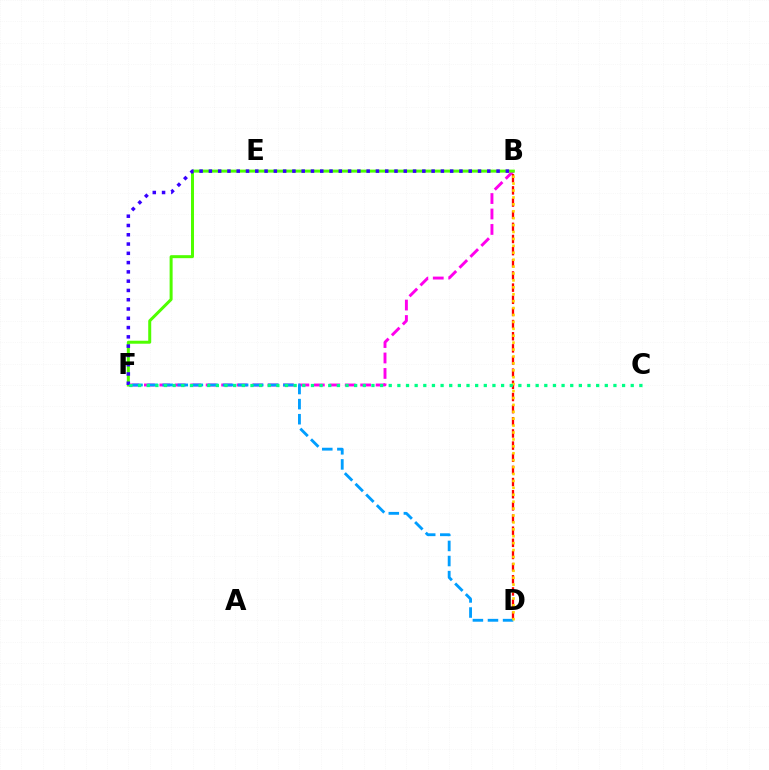{('B', 'F'): [{'color': '#ff00ed', 'line_style': 'dashed', 'thickness': 2.1}, {'color': '#4fff00', 'line_style': 'solid', 'thickness': 2.16}, {'color': '#3700ff', 'line_style': 'dotted', 'thickness': 2.52}], ('B', 'D'): [{'color': '#ff0000', 'line_style': 'dashed', 'thickness': 1.65}, {'color': '#ffd500', 'line_style': 'dotted', 'thickness': 1.88}], ('D', 'F'): [{'color': '#009eff', 'line_style': 'dashed', 'thickness': 2.05}], ('C', 'F'): [{'color': '#00ff86', 'line_style': 'dotted', 'thickness': 2.35}]}